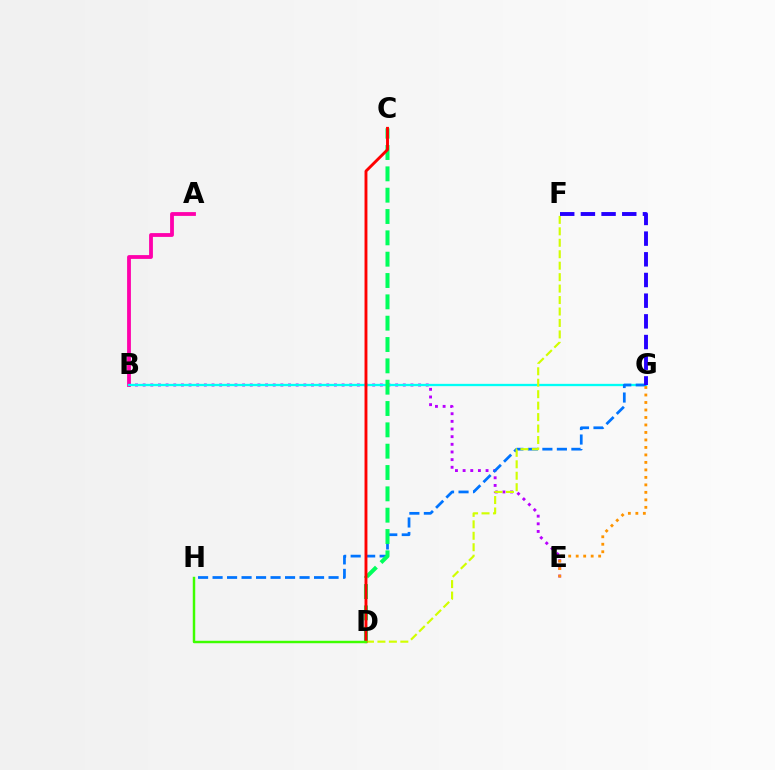{('A', 'B'): [{'color': '#ff00ac', 'line_style': 'solid', 'thickness': 2.74}], ('B', 'E'): [{'color': '#b900ff', 'line_style': 'dotted', 'thickness': 2.08}], ('B', 'G'): [{'color': '#00fff6', 'line_style': 'solid', 'thickness': 1.66}], ('G', 'H'): [{'color': '#0074ff', 'line_style': 'dashed', 'thickness': 1.97}], ('C', 'D'): [{'color': '#00ff5c', 'line_style': 'dashed', 'thickness': 2.9}, {'color': '#ff0000', 'line_style': 'solid', 'thickness': 2.08}], ('E', 'G'): [{'color': '#ff9400', 'line_style': 'dotted', 'thickness': 2.03}], ('D', 'F'): [{'color': '#d1ff00', 'line_style': 'dashed', 'thickness': 1.56}], ('D', 'H'): [{'color': '#3dff00', 'line_style': 'solid', 'thickness': 1.76}], ('F', 'G'): [{'color': '#2500ff', 'line_style': 'dashed', 'thickness': 2.81}]}